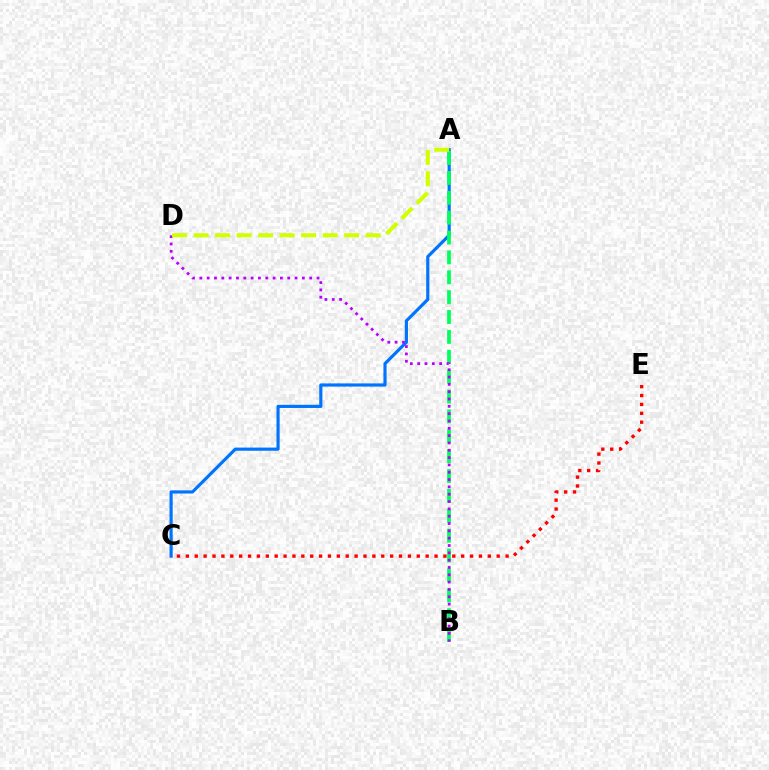{('A', 'C'): [{'color': '#0074ff', 'line_style': 'solid', 'thickness': 2.28}], ('A', 'B'): [{'color': '#00ff5c', 'line_style': 'dashed', 'thickness': 2.7}], ('B', 'D'): [{'color': '#b900ff', 'line_style': 'dotted', 'thickness': 1.99}], ('C', 'E'): [{'color': '#ff0000', 'line_style': 'dotted', 'thickness': 2.41}], ('A', 'D'): [{'color': '#d1ff00', 'line_style': 'dashed', 'thickness': 2.92}]}